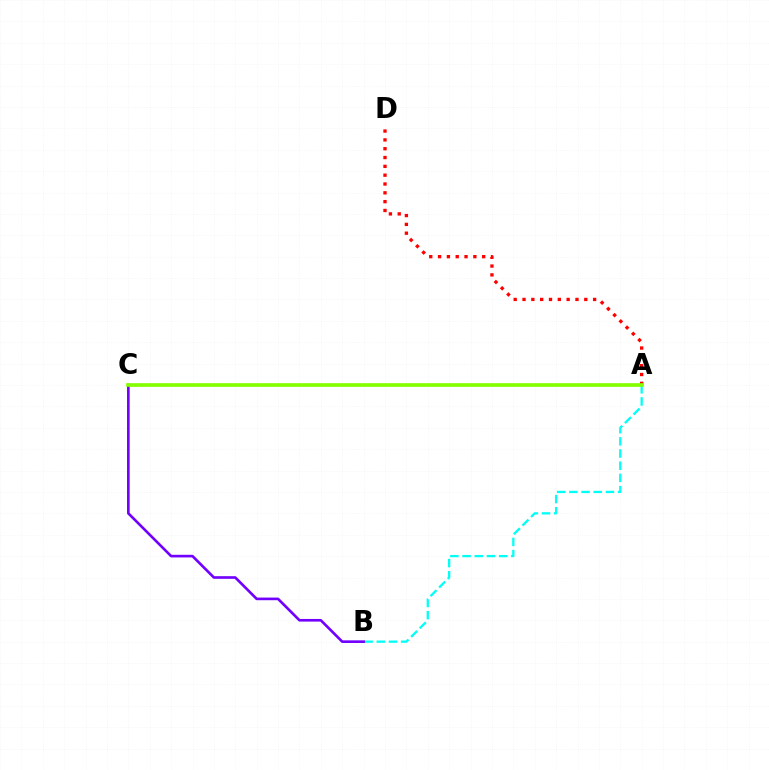{('A', 'B'): [{'color': '#00fff6', 'line_style': 'dashed', 'thickness': 1.66}], ('A', 'D'): [{'color': '#ff0000', 'line_style': 'dotted', 'thickness': 2.4}], ('B', 'C'): [{'color': '#7200ff', 'line_style': 'solid', 'thickness': 1.9}], ('A', 'C'): [{'color': '#84ff00', 'line_style': 'solid', 'thickness': 2.63}]}